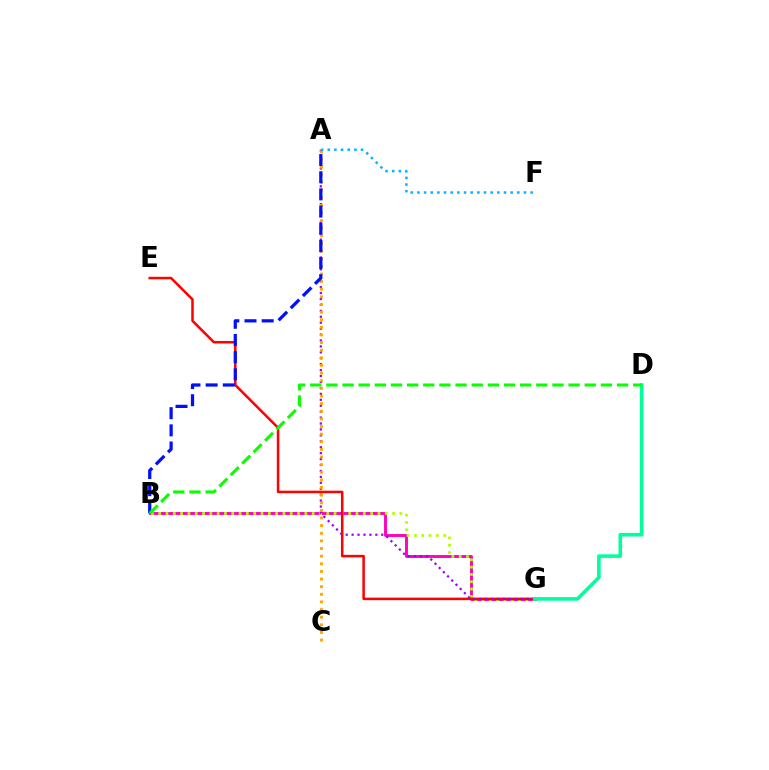{('B', 'G'): [{'color': '#ff00bd', 'line_style': 'solid', 'thickness': 2.09}, {'color': '#b3ff00', 'line_style': 'dotted', 'thickness': 1.99}], ('E', 'G'): [{'color': '#ff0000', 'line_style': 'solid', 'thickness': 1.81}], ('A', 'G'): [{'color': '#9b00ff', 'line_style': 'dotted', 'thickness': 1.61}], ('D', 'G'): [{'color': '#00ff9d', 'line_style': 'solid', 'thickness': 2.58}], ('A', 'C'): [{'color': '#ffa500', 'line_style': 'dotted', 'thickness': 2.07}], ('A', 'B'): [{'color': '#0010ff', 'line_style': 'dashed', 'thickness': 2.33}], ('A', 'F'): [{'color': '#00b5ff', 'line_style': 'dotted', 'thickness': 1.81}], ('B', 'D'): [{'color': '#08ff00', 'line_style': 'dashed', 'thickness': 2.19}]}